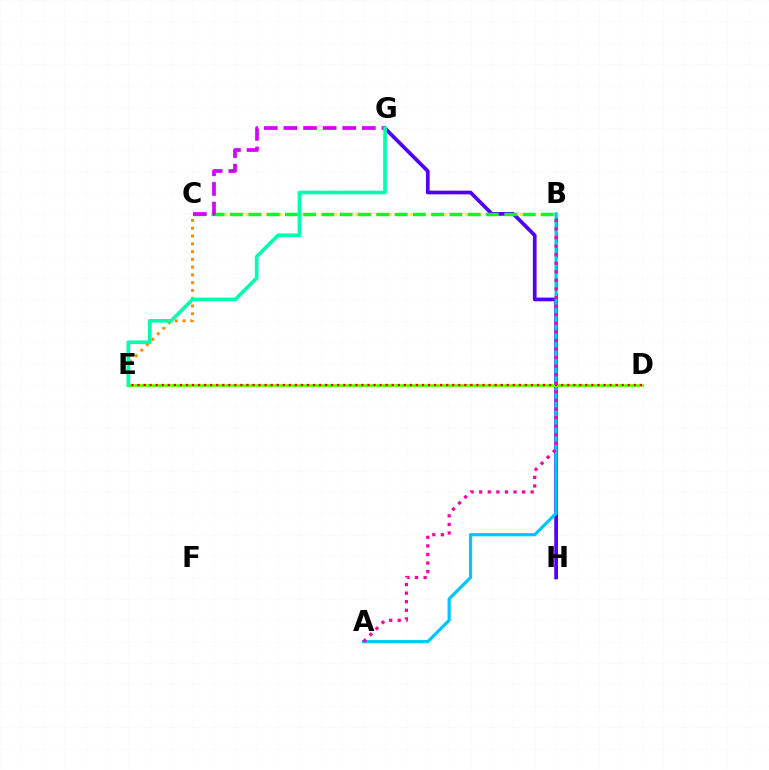{('B', 'C'): [{'color': '#eeff00', 'line_style': 'dotted', 'thickness': 1.86}, {'color': '#00ff27', 'line_style': 'dashed', 'thickness': 2.48}], ('B', 'H'): [{'color': '#003fff', 'line_style': 'dashed', 'thickness': 2.07}], ('G', 'H'): [{'color': '#4f00ff', 'line_style': 'solid', 'thickness': 2.67}], ('A', 'B'): [{'color': '#00c7ff', 'line_style': 'solid', 'thickness': 2.31}, {'color': '#ff00a0', 'line_style': 'dotted', 'thickness': 2.33}], ('C', 'G'): [{'color': '#d600ff', 'line_style': 'dashed', 'thickness': 2.66}], ('D', 'E'): [{'color': '#66ff00', 'line_style': 'solid', 'thickness': 1.97}, {'color': '#ff0000', 'line_style': 'dotted', 'thickness': 1.64}], ('C', 'E'): [{'color': '#ff8800', 'line_style': 'dotted', 'thickness': 2.11}], ('E', 'G'): [{'color': '#00ffaf', 'line_style': 'solid', 'thickness': 2.62}]}